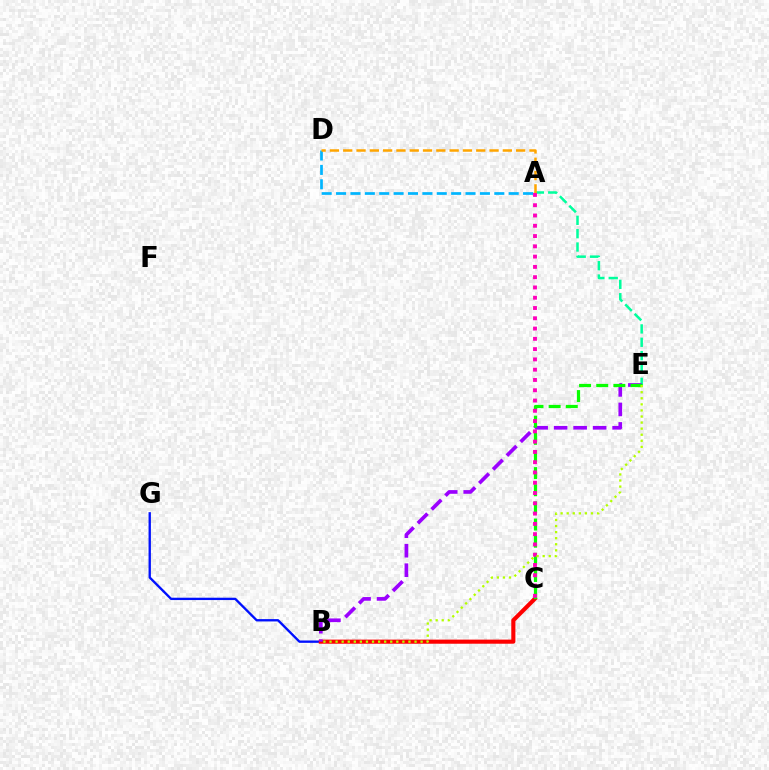{('A', 'D'): [{'color': '#00b5ff', 'line_style': 'dashed', 'thickness': 1.95}, {'color': '#ffa500', 'line_style': 'dashed', 'thickness': 1.81}], ('A', 'E'): [{'color': '#00ff9d', 'line_style': 'dashed', 'thickness': 1.81}], ('B', 'G'): [{'color': '#0010ff', 'line_style': 'solid', 'thickness': 1.69}], ('B', 'C'): [{'color': '#ff0000', 'line_style': 'solid', 'thickness': 2.96}], ('B', 'E'): [{'color': '#9b00ff', 'line_style': 'dashed', 'thickness': 2.65}, {'color': '#b3ff00', 'line_style': 'dotted', 'thickness': 1.65}], ('C', 'E'): [{'color': '#08ff00', 'line_style': 'dashed', 'thickness': 2.33}], ('A', 'C'): [{'color': '#ff00bd', 'line_style': 'dotted', 'thickness': 2.79}]}